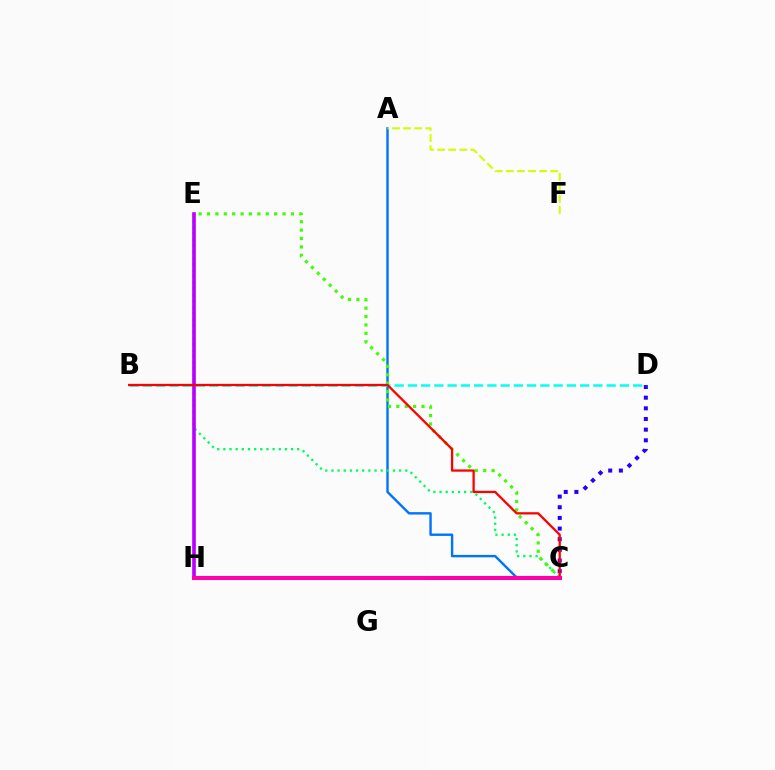{('A', 'C'): [{'color': '#0074ff', 'line_style': 'solid', 'thickness': 1.73}], ('C', 'H'): [{'color': '#ff9400', 'line_style': 'dashed', 'thickness': 2.81}, {'color': '#ff00ac', 'line_style': 'solid', 'thickness': 2.93}], ('C', 'E'): [{'color': '#00ff5c', 'line_style': 'dotted', 'thickness': 1.67}, {'color': '#3dff00', 'line_style': 'dotted', 'thickness': 2.28}], ('C', 'D'): [{'color': '#2500ff', 'line_style': 'dotted', 'thickness': 2.9}], ('B', 'D'): [{'color': '#00fff6', 'line_style': 'dashed', 'thickness': 1.8}], ('E', 'H'): [{'color': '#b900ff', 'line_style': 'solid', 'thickness': 2.61}], ('B', 'C'): [{'color': '#ff0000', 'line_style': 'solid', 'thickness': 1.64}], ('A', 'F'): [{'color': '#d1ff00', 'line_style': 'dashed', 'thickness': 1.51}]}